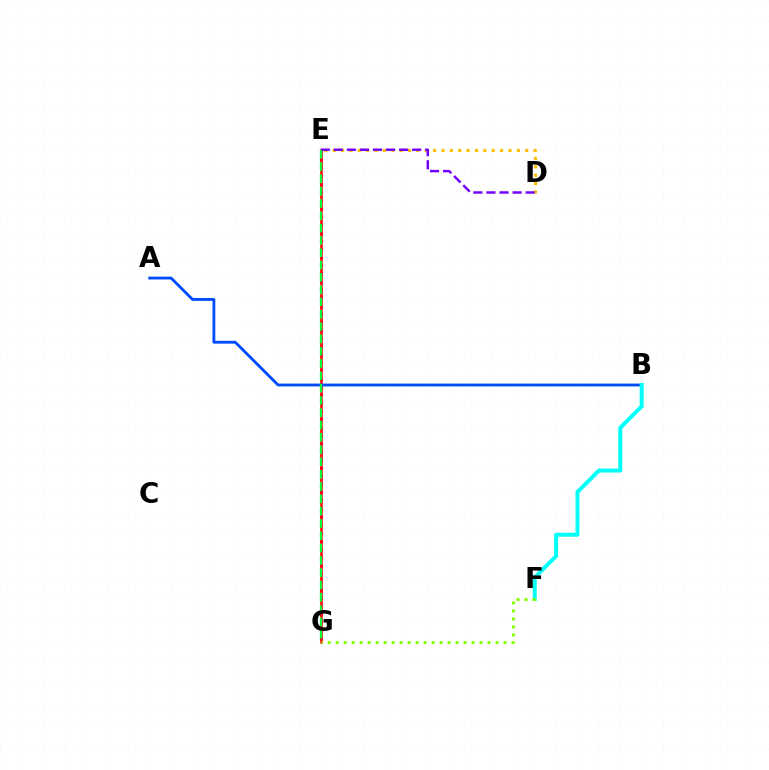{('E', 'G'): [{'color': '#ff00cf', 'line_style': 'dotted', 'thickness': 2.2}, {'color': '#ff0000', 'line_style': 'solid', 'thickness': 1.83}, {'color': '#00ff39', 'line_style': 'dashed', 'thickness': 1.67}], ('D', 'E'): [{'color': '#ffbd00', 'line_style': 'dotted', 'thickness': 2.27}, {'color': '#7200ff', 'line_style': 'dashed', 'thickness': 1.77}], ('A', 'B'): [{'color': '#004bff', 'line_style': 'solid', 'thickness': 2.05}], ('B', 'F'): [{'color': '#00fff6', 'line_style': 'solid', 'thickness': 2.87}], ('F', 'G'): [{'color': '#84ff00', 'line_style': 'dotted', 'thickness': 2.17}]}